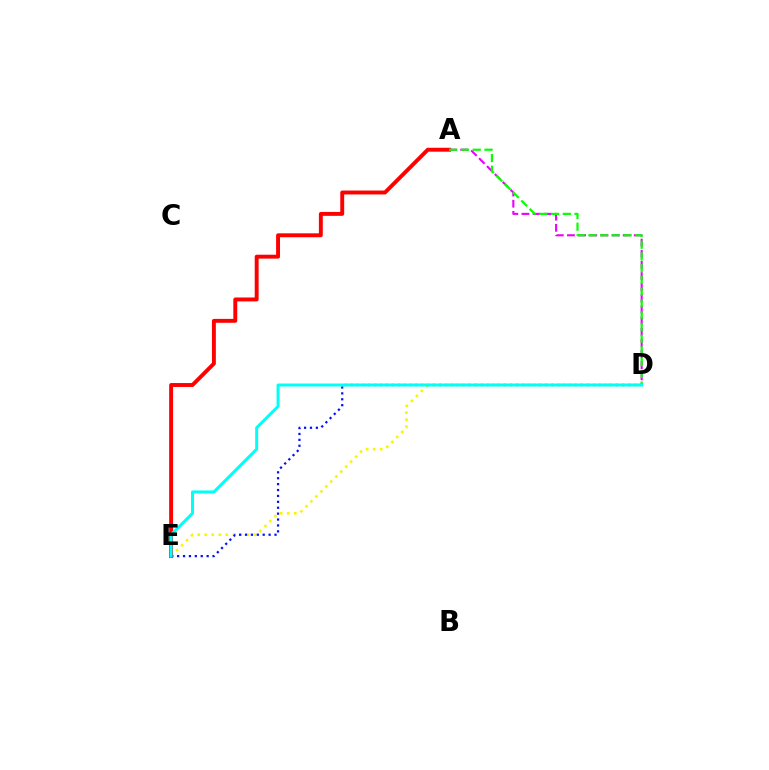{('D', 'E'): [{'color': '#fcf500', 'line_style': 'dotted', 'thickness': 1.91}, {'color': '#0010ff', 'line_style': 'dotted', 'thickness': 1.6}, {'color': '#00fff6', 'line_style': 'solid', 'thickness': 2.15}], ('A', 'E'): [{'color': '#ff0000', 'line_style': 'solid', 'thickness': 2.82}], ('A', 'D'): [{'color': '#ee00ff', 'line_style': 'dashed', 'thickness': 1.51}, {'color': '#08ff00', 'line_style': 'dashed', 'thickness': 1.6}]}